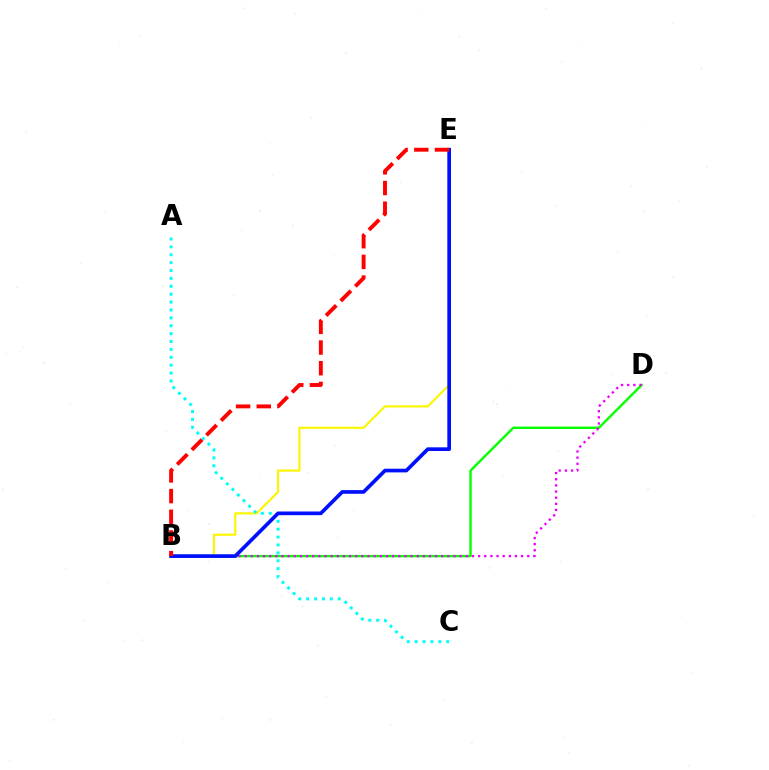{('B', 'D'): [{'color': '#08ff00', 'line_style': 'solid', 'thickness': 1.73}, {'color': '#ee00ff', 'line_style': 'dotted', 'thickness': 1.67}], ('B', 'E'): [{'color': '#fcf500', 'line_style': 'solid', 'thickness': 1.55}, {'color': '#0010ff', 'line_style': 'solid', 'thickness': 2.65}, {'color': '#ff0000', 'line_style': 'dashed', 'thickness': 2.81}], ('A', 'C'): [{'color': '#00fff6', 'line_style': 'dotted', 'thickness': 2.14}]}